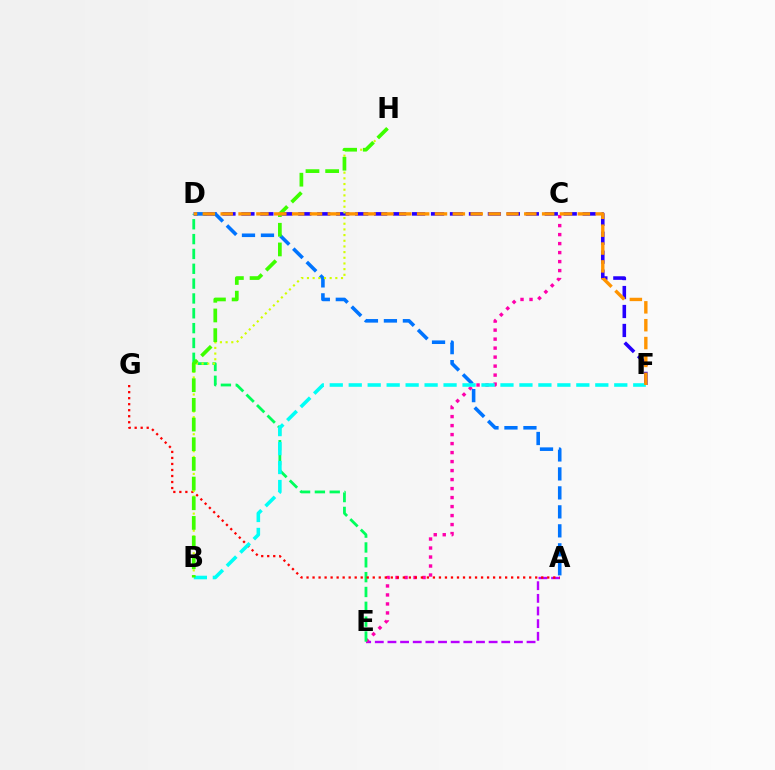{('A', 'E'): [{'color': '#b900ff', 'line_style': 'dashed', 'thickness': 1.72}], ('C', 'E'): [{'color': '#ff00ac', 'line_style': 'dotted', 'thickness': 2.44}], ('D', 'E'): [{'color': '#00ff5c', 'line_style': 'dashed', 'thickness': 2.02}], ('D', 'F'): [{'color': '#2500ff', 'line_style': 'dashed', 'thickness': 2.58}, {'color': '#ff9400', 'line_style': 'dashed', 'thickness': 2.43}], ('A', 'G'): [{'color': '#ff0000', 'line_style': 'dotted', 'thickness': 1.63}], ('A', 'D'): [{'color': '#0074ff', 'line_style': 'dashed', 'thickness': 2.58}], ('B', 'F'): [{'color': '#00fff6', 'line_style': 'dashed', 'thickness': 2.58}], ('B', 'H'): [{'color': '#d1ff00', 'line_style': 'dotted', 'thickness': 1.54}, {'color': '#3dff00', 'line_style': 'dashed', 'thickness': 2.67}]}